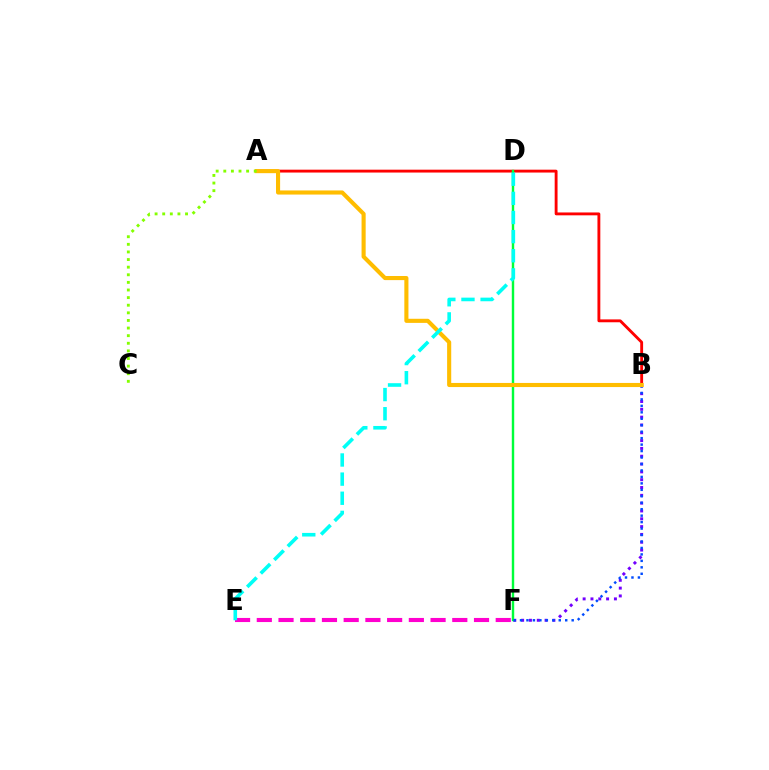{('A', 'B'): [{'color': '#ff0000', 'line_style': 'solid', 'thickness': 2.06}, {'color': '#ffbd00', 'line_style': 'solid', 'thickness': 2.96}], ('B', 'F'): [{'color': '#7200ff', 'line_style': 'dotted', 'thickness': 2.12}, {'color': '#004bff', 'line_style': 'dotted', 'thickness': 1.75}], ('D', 'F'): [{'color': '#00ff39', 'line_style': 'solid', 'thickness': 1.74}], ('E', 'F'): [{'color': '#ff00cf', 'line_style': 'dashed', 'thickness': 2.95}], ('A', 'C'): [{'color': '#84ff00', 'line_style': 'dotted', 'thickness': 2.07}], ('D', 'E'): [{'color': '#00fff6', 'line_style': 'dashed', 'thickness': 2.6}]}